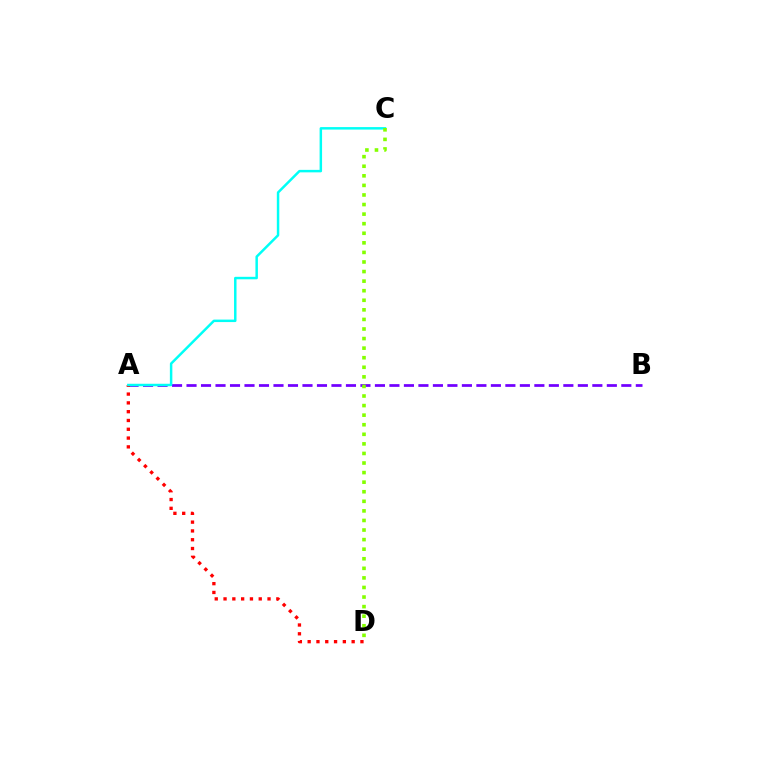{('A', 'B'): [{'color': '#7200ff', 'line_style': 'dashed', 'thickness': 1.97}], ('A', 'D'): [{'color': '#ff0000', 'line_style': 'dotted', 'thickness': 2.39}], ('A', 'C'): [{'color': '#00fff6', 'line_style': 'solid', 'thickness': 1.78}], ('C', 'D'): [{'color': '#84ff00', 'line_style': 'dotted', 'thickness': 2.6}]}